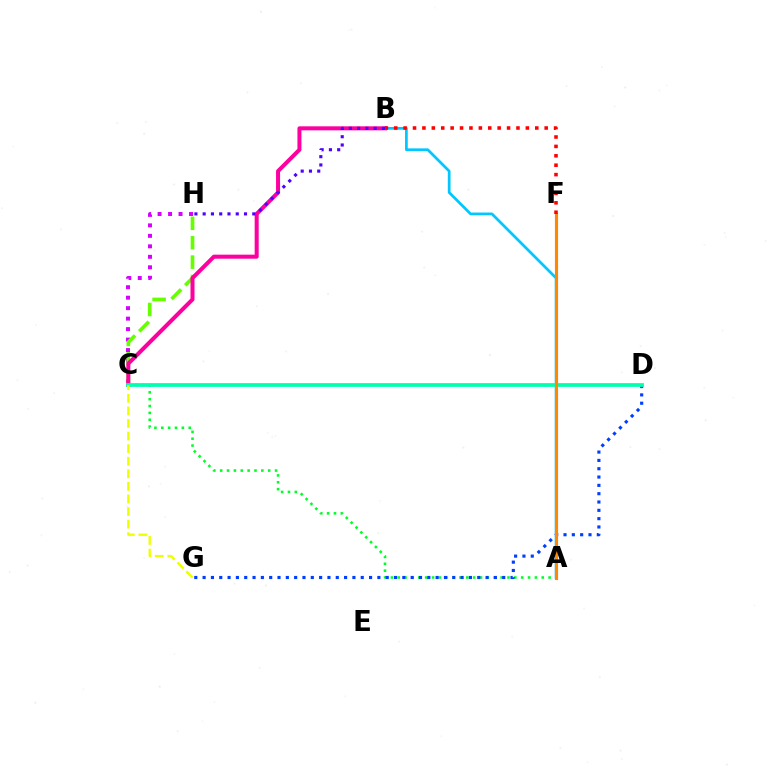{('A', 'C'): [{'color': '#00ff27', 'line_style': 'dotted', 'thickness': 1.86}], ('C', 'H'): [{'color': '#d600ff', 'line_style': 'dotted', 'thickness': 2.85}, {'color': '#66ff00', 'line_style': 'dashed', 'thickness': 2.64}], ('B', 'C'): [{'color': '#ff00a0', 'line_style': 'solid', 'thickness': 2.9}], ('A', 'B'): [{'color': '#00c7ff', 'line_style': 'solid', 'thickness': 1.96}], ('B', 'H'): [{'color': '#4f00ff', 'line_style': 'dotted', 'thickness': 2.25}], ('D', 'G'): [{'color': '#003fff', 'line_style': 'dotted', 'thickness': 2.26}], ('C', 'D'): [{'color': '#00ffaf', 'line_style': 'solid', 'thickness': 2.68}], ('A', 'F'): [{'color': '#ff8800', 'line_style': 'solid', 'thickness': 2.25}], ('B', 'F'): [{'color': '#ff0000', 'line_style': 'dotted', 'thickness': 2.56}], ('C', 'G'): [{'color': '#eeff00', 'line_style': 'dashed', 'thickness': 1.71}]}